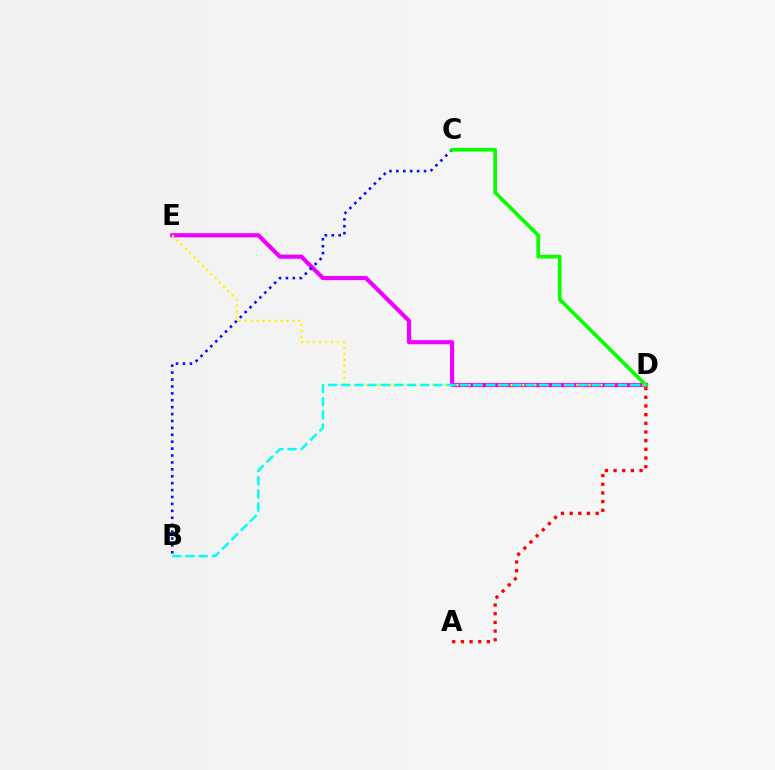{('D', 'E'): [{'color': '#ee00ff', 'line_style': 'solid', 'thickness': 2.99}, {'color': '#fcf500', 'line_style': 'dotted', 'thickness': 1.63}], ('B', 'C'): [{'color': '#0010ff', 'line_style': 'dotted', 'thickness': 1.88}], ('A', 'D'): [{'color': '#ff0000', 'line_style': 'dotted', 'thickness': 2.36}], ('C', 'D'): [{'color': '#08ff00', 'line_style': 'solid', 'thickness': 2.65}], ('B', 'D'): [{'color': '#00fff6', 'line_style': 'dashed', 'thickness': 1.79}]}